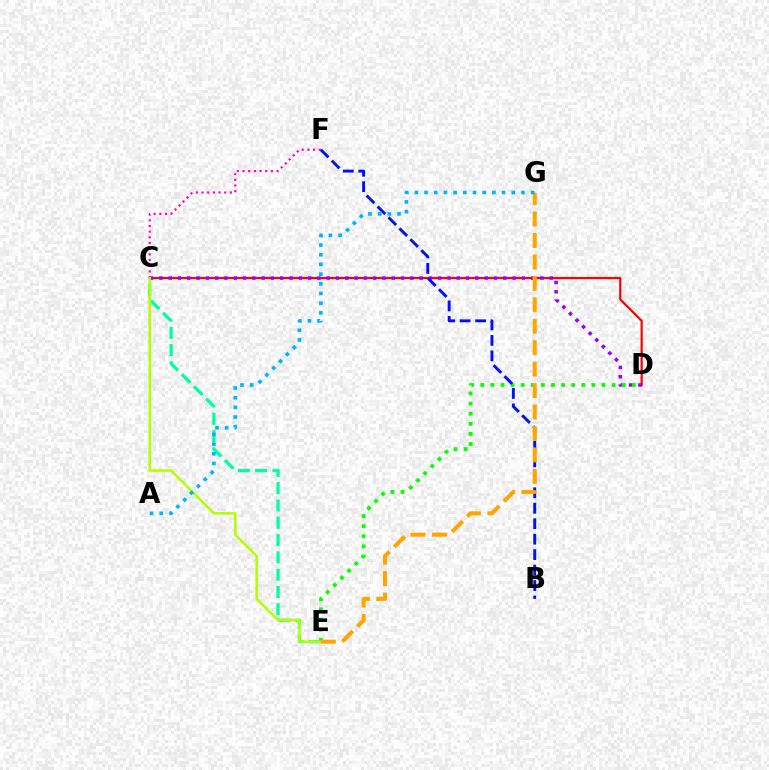{('C', 'D'): [{'color': '#ff0000', 'line_style': 'solid', 'thickness': 1.58}, {'color': '#9b00ff', 'line_style': 'dotted', 'thickness': 2.53}], ('C', 'F'): [{'color': '#ff00bd', 'line_style': 'dotted', 'thickness': 1.54}], ('C', 'E'): [{'color': '#00ff9d', 'line_style': 'dashed', 'thickness': 2.35}, {'color': '#b3ff00', 'line_style': 'solid', 'thickness': 1.81}], ('D', 'E'): [{'color': '#08ff00', 'line_style': 'dotted', 'thickness': 2.74}], ('B', 'F'): [{'color': '#0010ff', 'line_style': 'dashed', 'thickness': 2.1}], ('E', 'G'): [{'color': '#ffa500', 'line_style': 'dashed', 'thickness': 2.91}], ('A', 'G'): [{'color': '#00b5ff', 'line_style': 'dotted', 'thickness': 2.63}]}